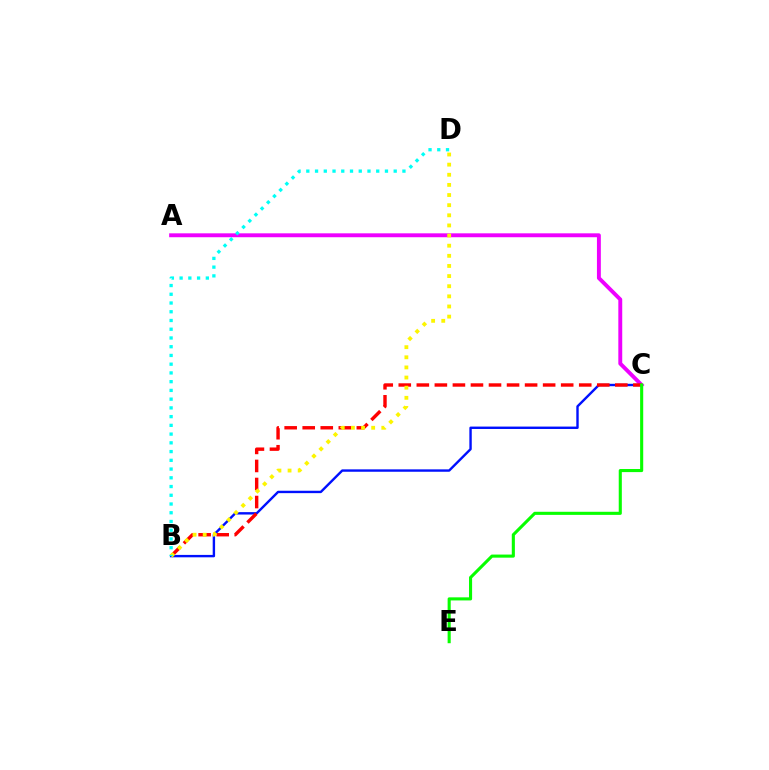{('B', 'C'): [{'color': '#0010ff', 'line_style': 'solid', 'thickness': 1.73}, {'color': '#ff0000', 'line_style': 'dashed', 'thickness': 2.45}], ('A', 'C'): [{'color': '#ee00ff', 'line_style': 'solid', 'thickness': 2.81}], ('C', 'E'): [{'color': '#08ff00', 'line_style': 'solid', 'thickness': 2.23}], ('B', 'D'): [{'color': '#fcf500', 'line_style': 'dotted', 'thickness': 2.75}, {'color': '#00fff6', 'line_style': 'dotted', 'thickness': 2.37}]}